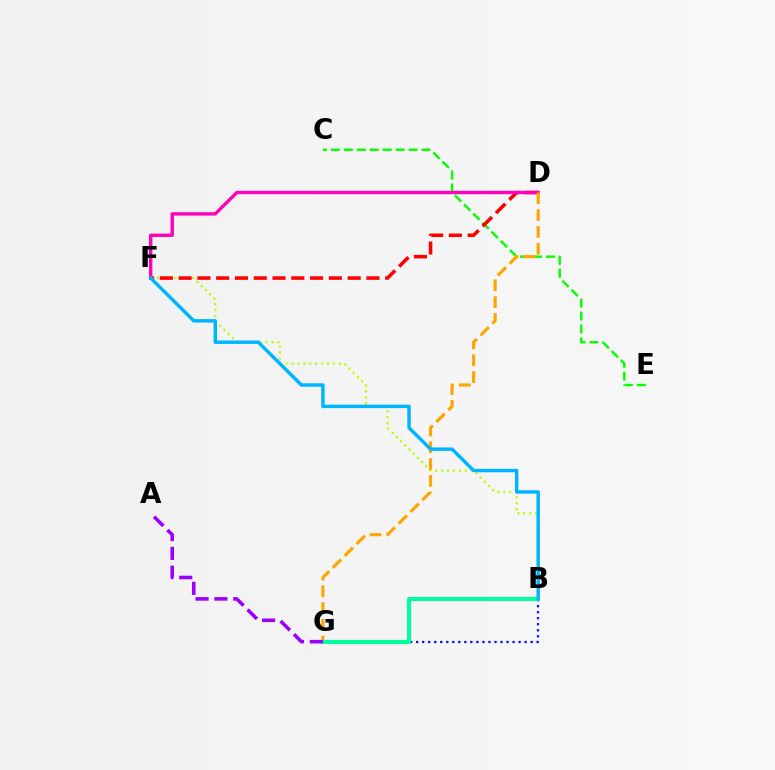{('B', 'F'): [{'color': '#b3ff00', 'line_style': 'dotted', 'thickness': 1.61}, {'color': '#00b5ff', 'line_style': 'solid', 'thickness': 2.48}], ('C', 'E'): [{'color': '#08ff00', 'line_style': 'dashed', 'thickness': 1.76}], ('D', 'F'): [{'color': '#ff0000', 'line_style': 'dashed', 'thickness': 2.55}, {'color': '#ff00bd', 'line_style': 'solid', 'thickness': 2.44}], ('B', 'G'): [{'color': '#0010ff', 'line_style': 'dotted', 'thickness': 1.64}, {'color': '#00ff9d', 'line_style': 'solid', 'thickness': 2.93}], ('D', 'G'): [{'color': '#ffa500', 'line_style': 'dashed', 'thickness': 2.28}], ('A', 'G'): [{'color': '#9b00ff', 'line_style': 'dashed', 'thickness': 2.56}]}